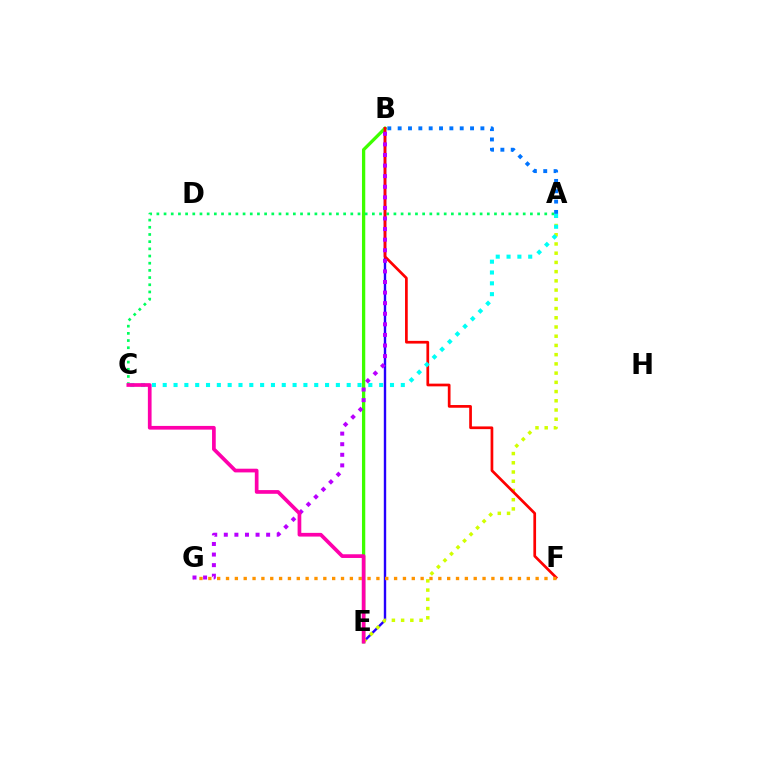{('B', 'E'): [{'color': '#2500ff', 'line_style': 'solid', 'thickness': 1.72}, {'color': '#3dff00', 'line_style': 'solid', 'thickness': 2.36}], ('A', 'E'): [{'color': '#d1ff00', 'line_style': 'dotted', 'thickness': 2.51}], ('A', 'C'): [{'color': '#00ff5c', 'line_style': 'dotted', 'thickness': 1.95}, {'color': '#00fff6', 'line_style': 'dotted', 'thickness': 2.94}], ('A', 'B'): [{'color': '#0074ff', 'line_style': 'dotted', 'thickness': 2.81}], ('B', 'F'): [{'color': '#ff0000', 'line_style': 'solid', 'thickness': 1.95}], ('F', 'G'): [{'color': '#ff9400', 'line_style': 'dotted', 'thickness': 2.4}], ('B', 'G'): [{'color': '#b900ff', 'line_style': 'dotted', 'thickness': 2.88}], ('C', 'E'): [{'color': '#ff00ac', 'line_style': 'solid', 'thickness': 2.66}]}